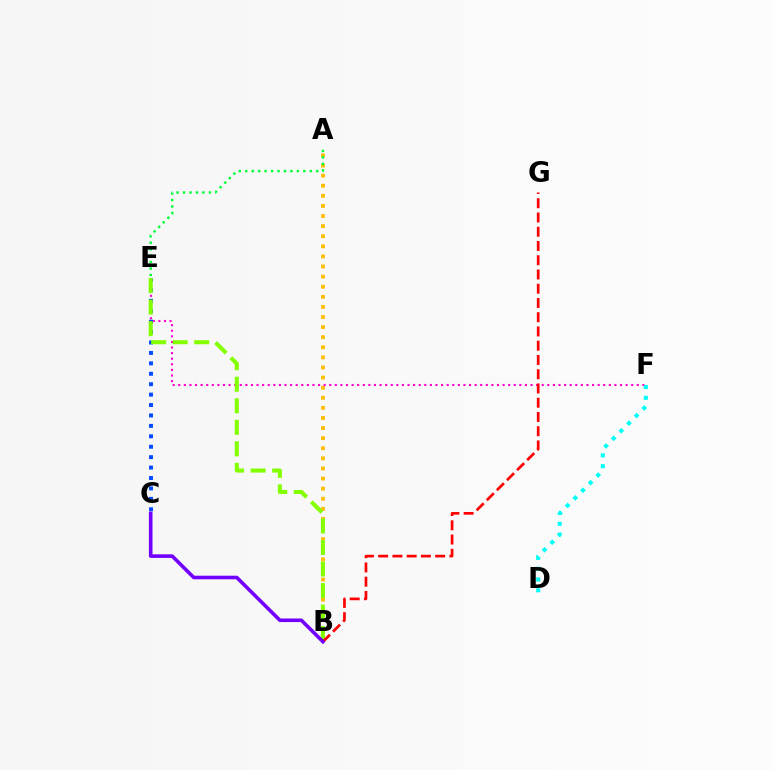{('A', 'B'): [{'color': '#ffbd00', 'line_style': 'dotted', 'thickness': 2.74}], ('E', 'F'): [{'color': '#ff00cf', 'line_style': 'dotted', 'thickness': 1.52}], ('C', 'E'): [{'color': '#004bff', 'line_style': 'dotted', 'thickness': 2.83}], ('D', 'F'): [{'color': '#00fff6', 'line_style': 'dotted', 'thickness': 2.93}], ('A', 'E'): [{'color': '#00ff39', 'line_style': 'dotted', 'thickness': 1.75}], ('B', 'E'): [{'color': '#84ff00', 'line_style': 'dashed', 'thickness': 2.92}], ('B', 'G'): [{'color': '#ff0000', 'line_style': 'dashed', 'thickness': 1.94}], ('B', 'C'): [{'color': '#7200ff', 'line_style': 'solid', 'thickness': 2.58}]}